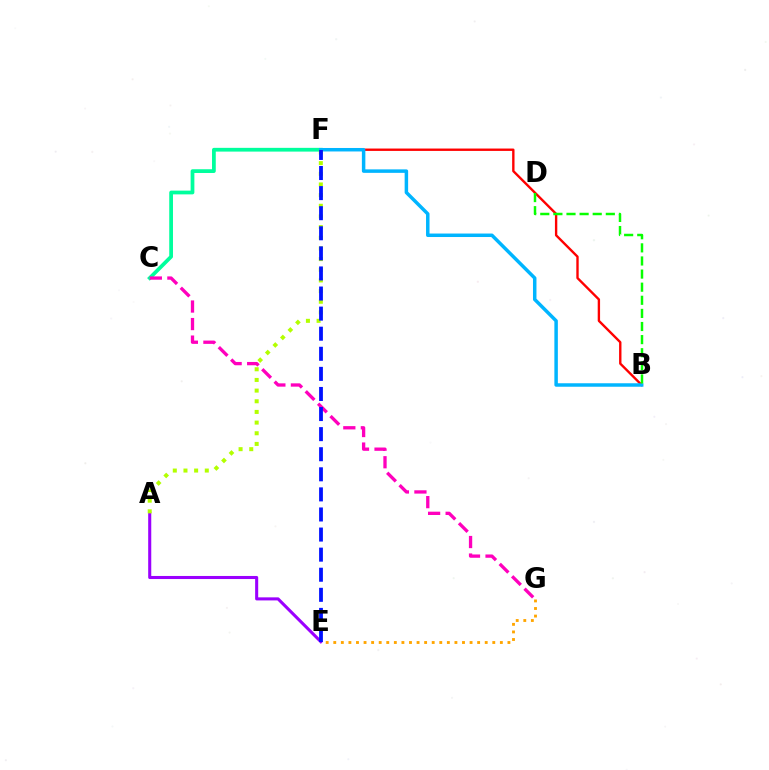{('C', 'F'): [{'color': '#00ff9d', 'line_style': 'solid', 'thickness': 2.7}], ('A', 'E'): [{'color': '#9b00ff', 'line_style': 'solid', 'thickness': 2.21}], ('B', 'F'): [{'color': '#ff0000', 'line_style': 'solid', 'thickness': 1.71}, {'color': '#00b5ff', 'line_style': 'solid', 'thickness': 2.51}], ('C', 'G'): [{'color': '#ff00bd', 'line_style': 'dashed', 'thickness': 2.38}], ('A', 'F'): [{'color': '#b3ff00', 'line_style': 'dotted', 'thickness': 2.9}], ('B', 'D'): [{'color': '#08ff00', 'line_style': 'dashed', 'thickness': 1.78}], ('E', 'G'): [{'color': '#ffa500', 'line_style': 'dotted', 'thickness': 2.06}], ('E', 'F'): [{'color': '#0010ff', 'line_style': 'dashed', 'thickness': 2.73}]}